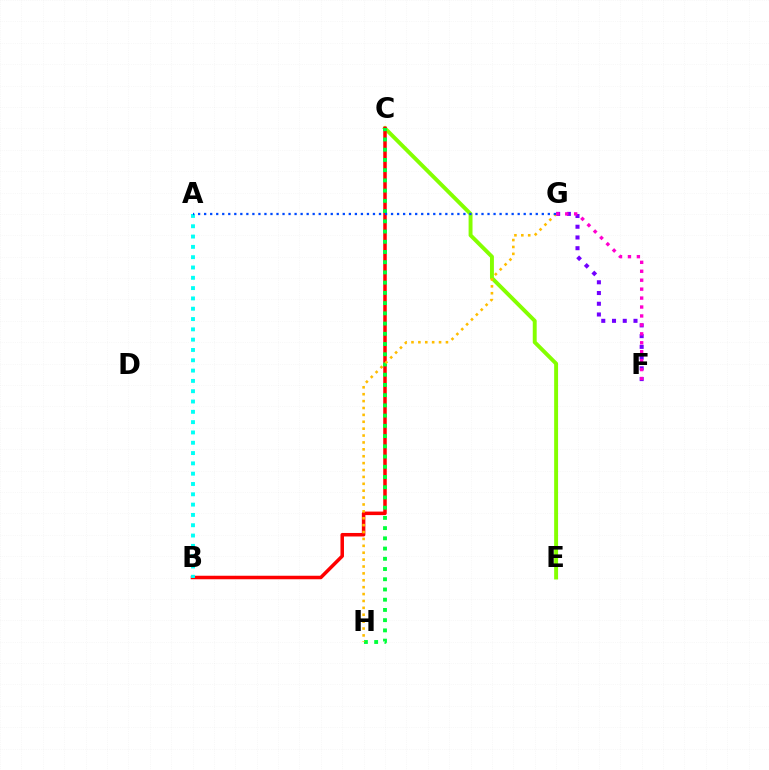{('C', 'E'): [{'color': '#84ff00', 'line_style': 'solid', 'thickness': 2.82}], ('B', 'C'): [{'color': '#ff0000', 'line_style': 'solid', 'thickness': 2.53}], ('C', 'H'): [{'color': '#00ff39', 'line_style': 'dotted', 'thickness': 2.78}], ('F', 'G'): [{'color': '#7200ff', 'line_style': 'dotted', 'thickness': 2.92}, {'color': '#ff00cf', 'line_style': 'dotted', 'thickness': 2.43}], ('G', 'H'): [{'color': '#ffbd00', 'line_style': 'dotted', 'thickness': 1.87}], ('A', 'B'): [{'color': '#00fff6', 'line_style': 'dotted', 'thickness': 2.8}], ('A', 'G'): [{'color': '#004bff', 'line_style': 'dotted', 'thickness': 1.64}]}